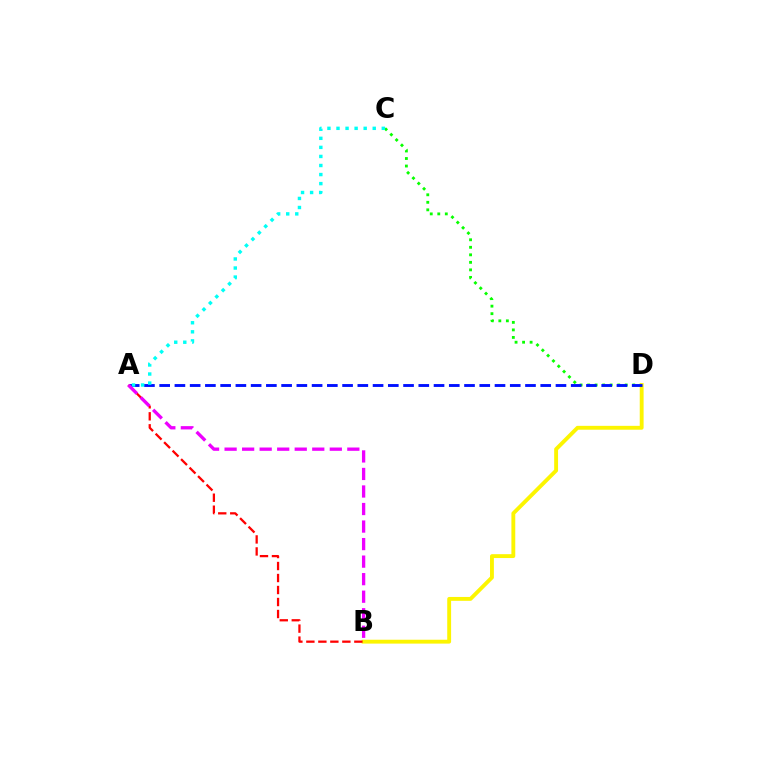{('C', 'D'): [{'color': '#08ff00', 'line_style': 'dotted', 'thickness': 2.04}], ('B', 'D'): [{'color': '#fcf500', 'line_style': 'solid', 'thickness': 2.78}], ('A', 'D'): [{'color': '#0010ff', 'line_style': 'dashed', 'thickness': 2.07}], ('A', 'B'): [{'color': '#ff0000', 'line_style': 'dashed', 'thickness': 1.63}, {'color': '#ee00ff', 'line_style': 'dashed', 'thickness': 2.38}], ('A', 'C'): [{'color': '#00fff6', 'line_style': 'dotted', 'thickness': 2.46}]}